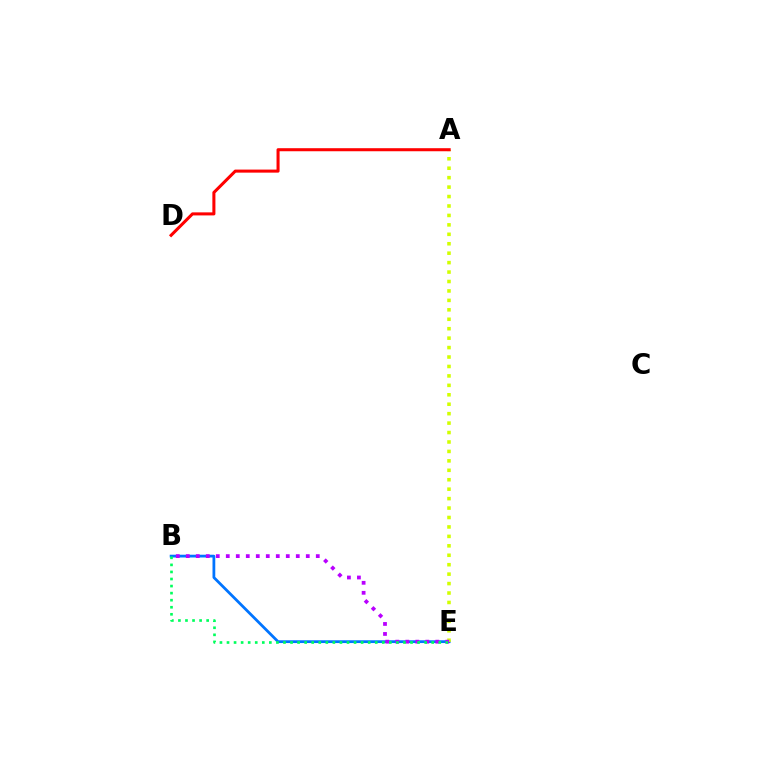{('B', 'E'): [{'color': '#0074ff', 'line_style': 'solid', 'thickness': 1.99}, {'color': '#b900ff', 'line_style': 'dotted', 'thickness': 2.72}, {'color': '#00ff5c', 'line_style': 'dotted', 'thickness': 1.92}], ('A', 'E'): [{'color': '#d1ff00', 'line_style': 'dotted', 'thickness': 2.56}], ('A', 'D'): [{'color': '#ff0000', 'line_style': 'solid', 'thickness': 2.19}]}